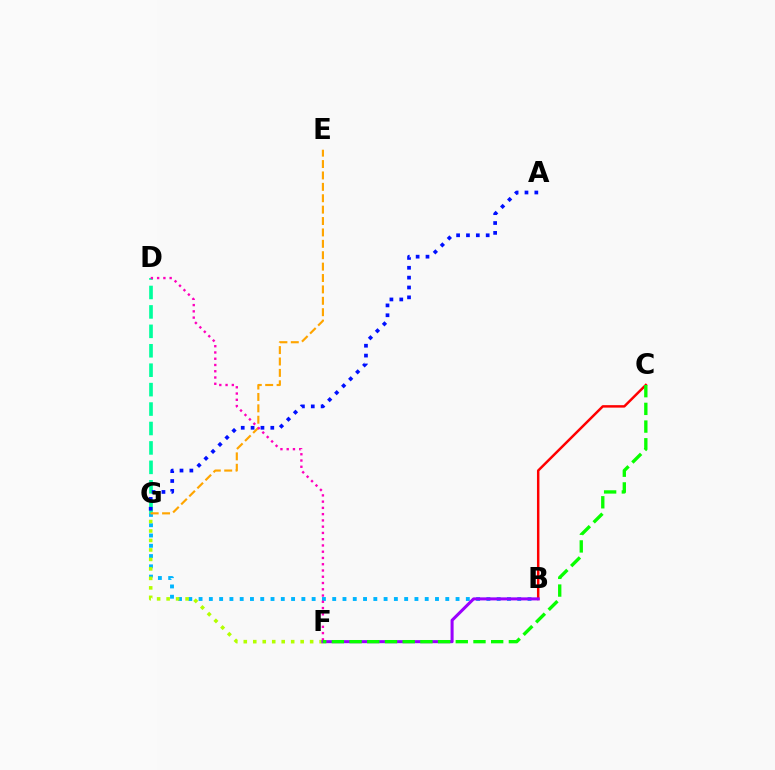{('B', 'G'): [{'color': '#00b5ff', 'line_style': 'dotted', 'thickness': 2.79}], ('B', 'C'): [{'color': '#ff0000', 'line_style': 'solid', 'thickness': 1.78}], ('F', 'G'): [{'color': '#b3ff00', 'line_style': 'dotted', 'thickness': 2.58}], ('D', 'G'): [{'color': '#00ff9d', 'line_style': 'dashed', 'thickness': 2.64}], ('E', 'G'): [{'color': '#ffa500', 'line_style': 'dashed', 'thickness': 1.55}], ('A', 'G'): [{'color': '#0010ff', 'line_style': 'dotted', 'thickness': 2.68}], ('D', 'F'): [{'color': '#ff00bd', 'line_style': 'dotted', 'thickness': 1.7}], ('B', 'F'): [{'color': '#9b00ff', 'line_style': 'solid', 'thickness': 2.19}], ('C', 'F'): [{'color': '#08ff00', 'line_style': 'dashed', 'thickness': 2.4}]}